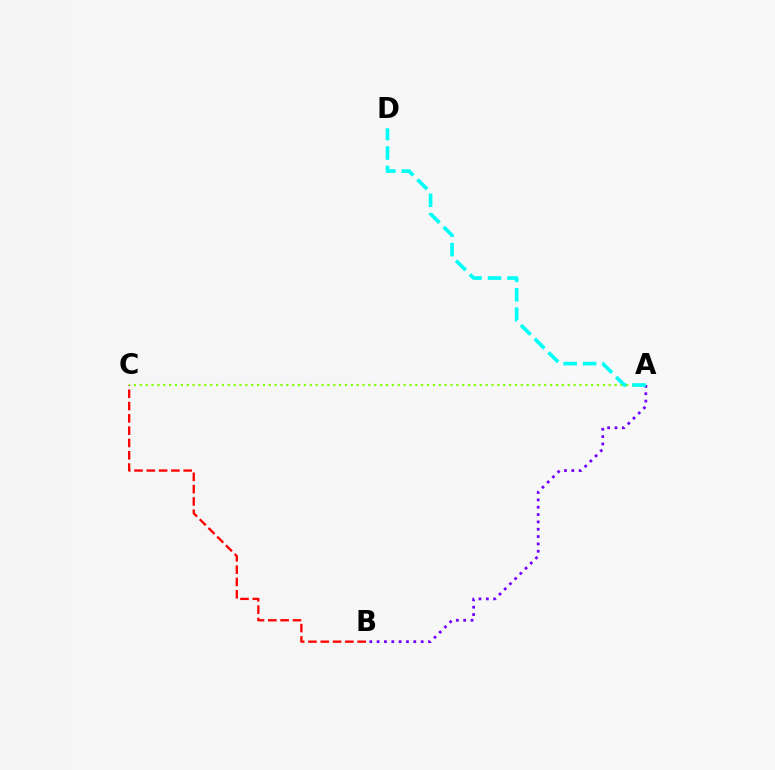{('B', 'C'): [{'color': '#ff0000', 'line_style': 'dashed', 'thickness': 1.67}], ('A', 'C'): [{'color': '#84ff00', 'line_style': 'dotted', 'thickness': 1.59}], ('A', 'B'): [{'color': '#7200ff', 'line_style': 'dotted', 'thickness': 1.99}], ('A', 'D'): [{'color': '#00fff6', 'line_style': 'dashed', 'thickness': 2.64}]}